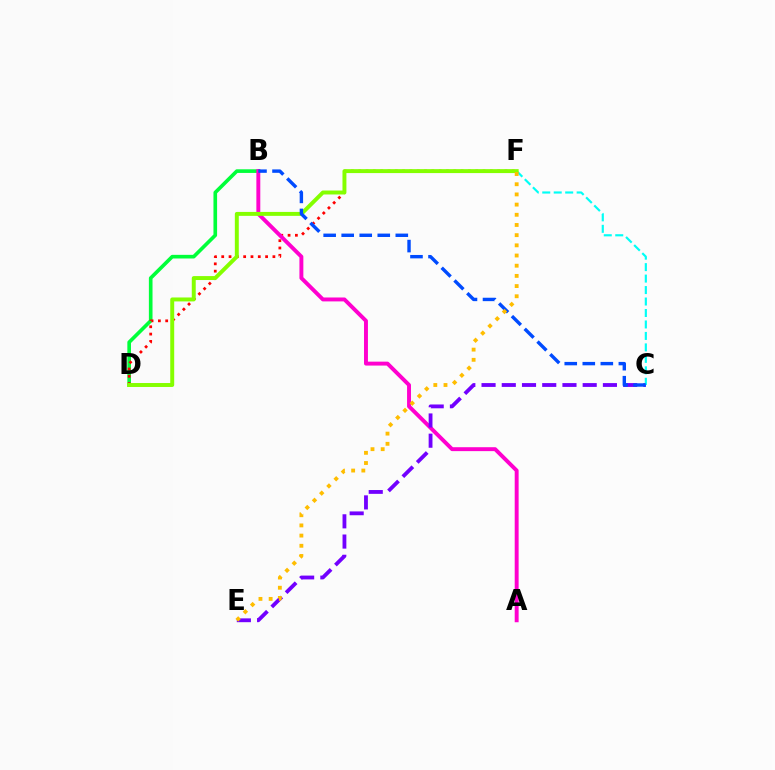{('B', 'D'): [{'color': '#00ff39', 'line_style': 'solid', 'thickness': 2.62}], ('D', 'F'): [{'color': '#ff0000', 'line_style': 'dotted', 'thickness': 1.99}, {'color': '#84ff00', 'line_style': 'solid', 'thickness': 2.84}], ('A', 'B'): [{'color': '#ff00cf', 'line_style': 'solid', 'thickness': 2.82}], ('C', 'E'): [{'color': '#7200ff', 'line_style': 'dashed', 'thickness': 2.75}], ('C', 'F'): [{'color': '#00fff6', 'line_style': 'dashed', 'thickness': 1.56}], ('B', 'C'): [{'color': '#004bff', 'line_style': 'dashed', 'thickness': 2.45}], ('E', 'F'): [{'color': '#ffbd00', 'line_style': 'dotted', 'thickness': 2.77}]}